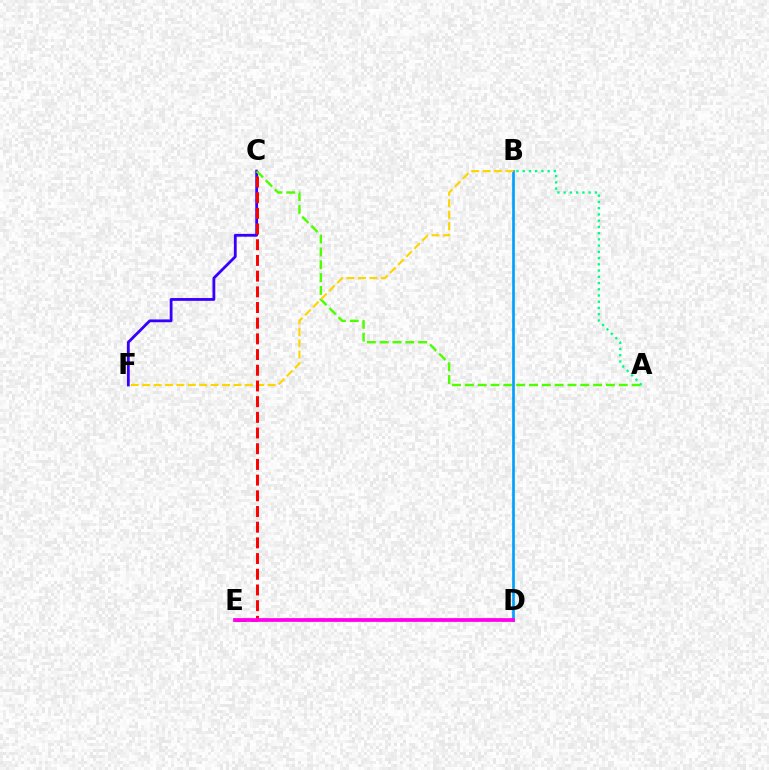{('C', 'F'): [{'color': '#3700ff', 'line_style': 'solid', 'thickness': 2.02}], ('A', 'C'): [{'color': '#4fff00', 'line_style': 'dashed', 'thickness': 1.74}], ('B', 'D'): [{'color': '#009eff', 'line_style': 'solid', 'thickness': 1.91}], ('B', 'F'): [{'color': '#ffd500', 'line_style': 'dashed', 'thickness': 1.55}], ('A', 'B'): [{'color': '#00ff86', 'line_style': 'dotted', 'thickness': 1.69}], ('C', 'E'): [{'color': '#ff0000', 'line_style': 'dashed', 'thickness': 2.13}], ('D', 'E'): [{'color': '#ff00ed', 'line_style': 'solid', 'thickness': 2.71}]}